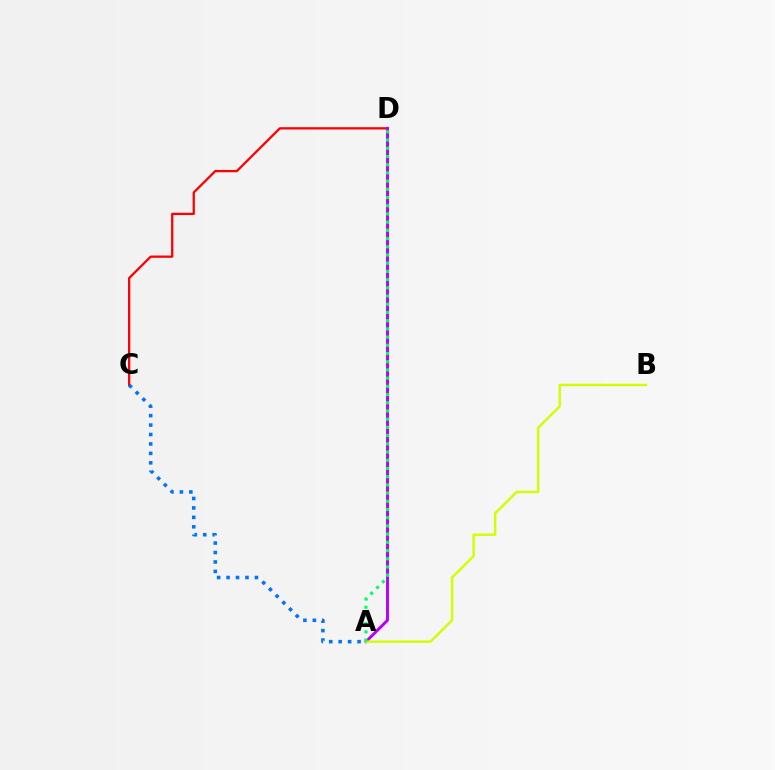{('C', 'D'): [{'color': '#ff0000', 'line_style': 'solid', 'thickness': 1.64}], ('A', 'D'): [{'color': '#b900ff', 'line_style': 'solid', 'thickness': 2.12}, {'color': '#00ff5c', 'line_style': 'dotted', 'thickness': 2.23}], ('A', 'C'): [{'color': '#0074ff', 'line_style': 'dotted', 'thickness': 2.57}], ('A', 'B'): [{'color': '#d1ff00', 'line_style': 'solid', 'thickness': 1.76}]}